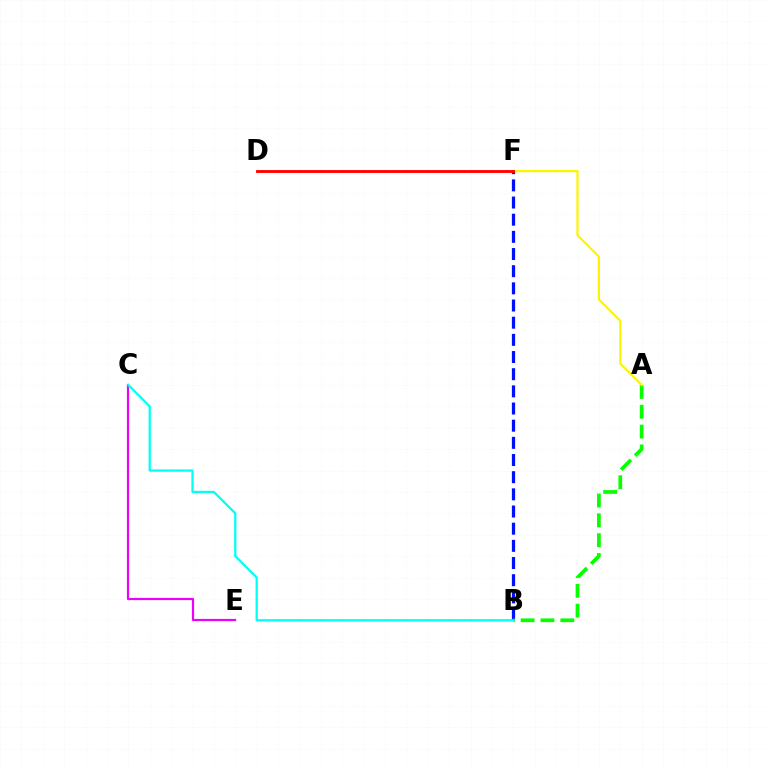{('B', 'F'): [{'color': '#0010ff', 'line_style': 'dashed', 'thickness': 2.33}], ('A', 'B'): [{'color': '#08ff00', 'line_style': 'dashed', 'thickness': 2.69}], ('C', 'E'): [{'color': '#ee00ff', 'line_style': 'solid', 'thickness': 1.58}], ('B', 'C'): [{'color': '#00fff6', 'line_style': 'solid', 'thickness': 1.63}], ('A', 'F'): [{'color': '#fcf500', 'line_style': 'solid', 'thickness': 1.59}], ('D', 'F'): [{'color': '#ff0000', 'line_style': 'solid', 'thickness': 2.05}]}